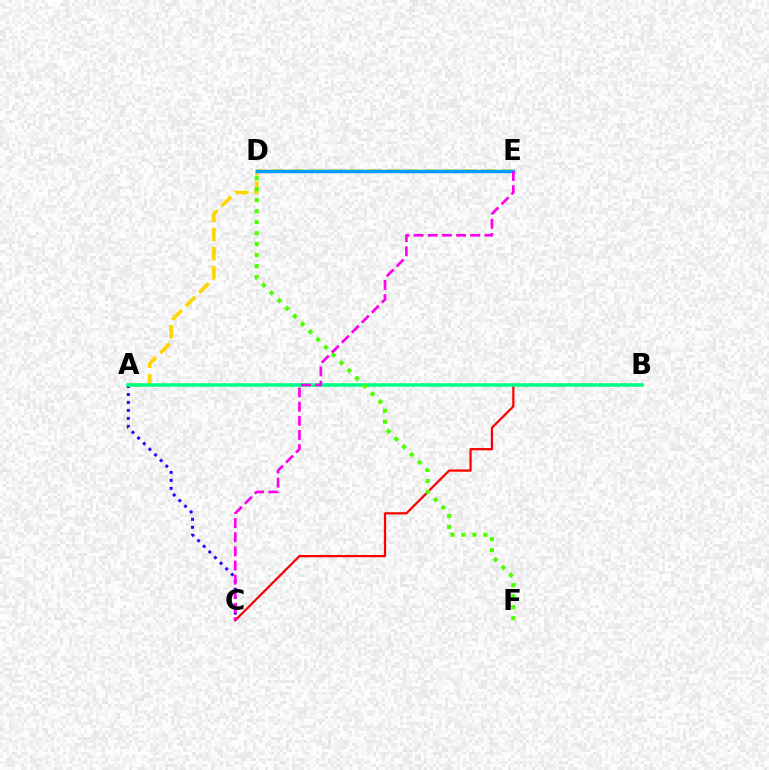{('A', 'E'): [{'color': '#ffd500', 'line_style': 'dashed', 'thickness': 2.61}], ('D', 'E'): [{'color': '#009eff', 'line_style': 'solid', 'thickness': 2.5}], ('B', 'C'): [{'color': '#ff0000', 'line_style': 'solid', 'thickness': 1.61}], ('A', 'C'): [{'color': '#3700ff', 'line_style': 'dotted', 'thickness': 2.17}], ('A', 'B'): [{'color': '#00ff86', 'line_style': 'solid', 'thickness': 2.55}], ('D', 'F'): [{'color': '#4fff00', 'line_style': 'dotted', 'thickness': 2.99}], ('C', 'E'): [{'color': '#ff00ed', 'line_style': 'dashed', 'thickness': 1.92}]}